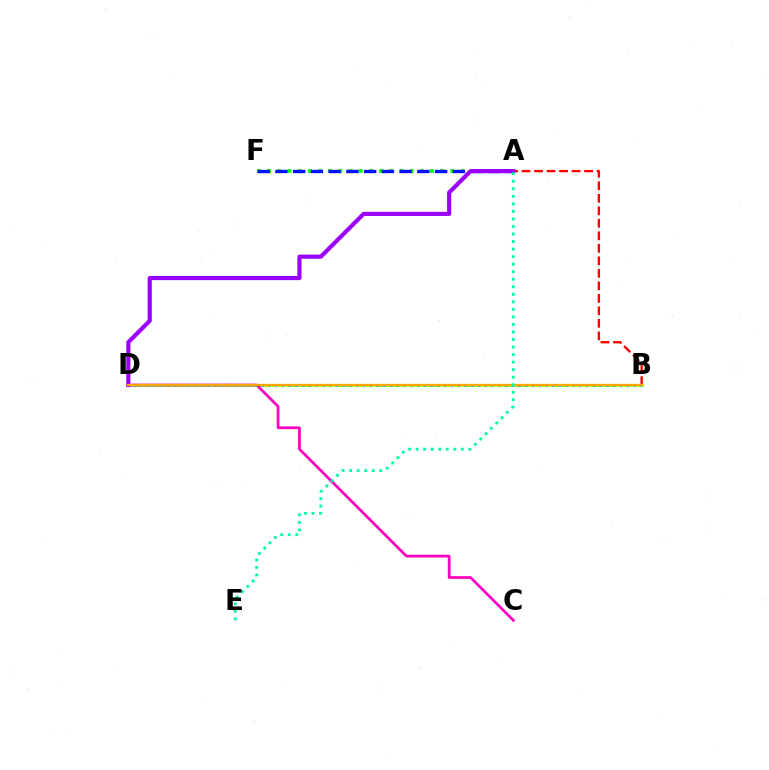{('B', 'D'): [{'color': '#b3ff00', 'line_style': 'solid', 'thickness': 2.0}, {'color': '#00b5ff', 'line_style': 'dotted', 'thickness': 1.84}, {'color': '#ffa500', 'line_style': 'solid', 'thickness': 1.62}], ('A', 'F'): [{'color': '#08ff00', 'line_style': 'dotted', 'thickness': 2.77}, {'color': '#0010ff', 'line_style': 'dashed', 'thickness': 2.41}], ('A', 'B'): [{'color': '#ff0000', 'line_style': 'dashed', 'thickness': 1.7}], ('C', 'D'): [{'color': '#ff00bd', 'line_style': 'solid', 'thickness': 1.96}], ('A', 'D'): [{'color': '#9b00ff', 'line_style': 'solid', 'thickness': 2.99}], ('A', 'E'): [{'color': '#00ff9d', 'line_style': 'dotted', 'thickness': 2.05}]}